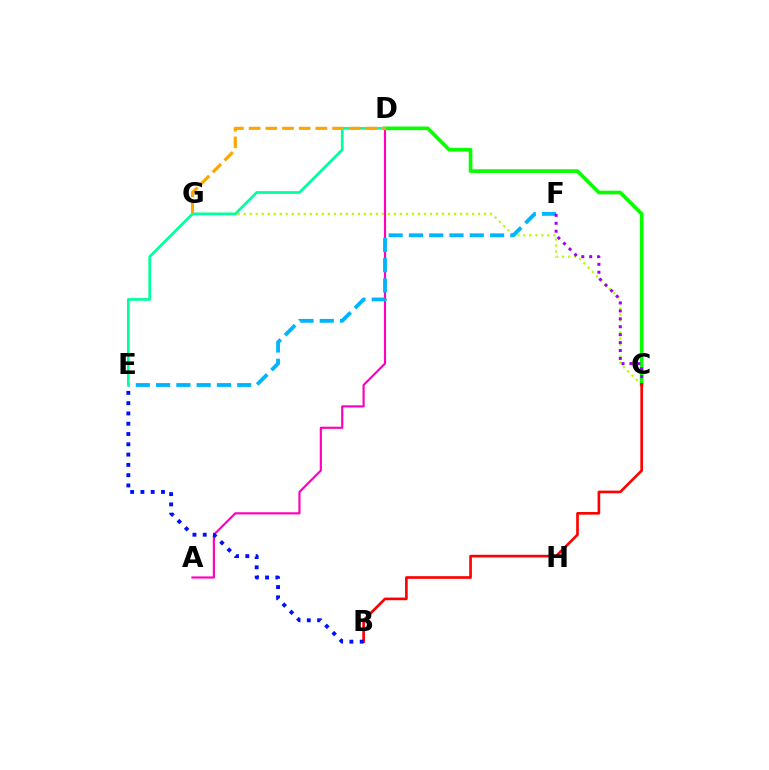{('A', 'D'): [{'color': '#ff00bd', 'line_style': 'solid', 'thickness': 1.56}], ('C', 'G'): [{'color': '#b3ff00', 'line_style': 'dotted', 'thickness': 1.63}], ('E', 'F'): [{'color': '#00b5ff', 'line_style': 'dashed', 'thickness': 2.75}], ('C', 'D'): [{'color': '#08ff00', 'line_style': 'solid', 'thickness': 2.63}], ('C', 'F'): [{'color': '#9b00ff', 'line_style': 'dotted', 'thickness': 2.15}], ('D', 'E'): [{'color': '#00ff9d', 'line_style': 'solid', 'thickness': 1.95}], ('B', 'C'): [{'color': '#ff0000', 'line_style': 'solid', 'thickness': 1.91}], ('B', 'E'): [{'color': '#0010ff', 'line_style': 'dotted', 'thickness': 2.79}], ('D', 'G'): [{'color': '#ffa500', 'line_style': 'dashed', 'thickness': 2.27}]}